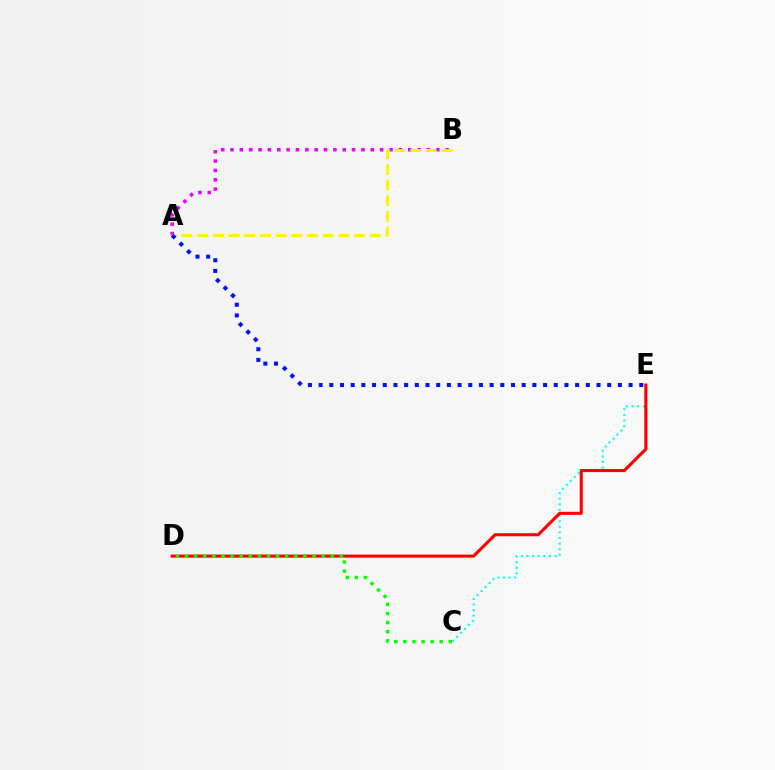{('C', 'E'): [{'color': '#00fff6', 'line_style': 'dotted', 'thickness': 1.52}], ('D', 'E'): [{'color': '#ff0000', 'line_style': 'solid', 'thickness': 2.22}], ('A', 'B'): [{'color': '#ee00ff', 'line_style': 'dotted', 'thickness': 2.54}, {'color': '#fcf500', 'line_style': 'dashed', 'thickness': 2.13}], ('A', 'E'): [{'color': '#0010ff', 'line_style': 'dotted', 'thickness': 2.9}], ('C', 'D'): [{'color': '#08ff00', 'line_style': 'dotted', 'thickness': 2.47}]}